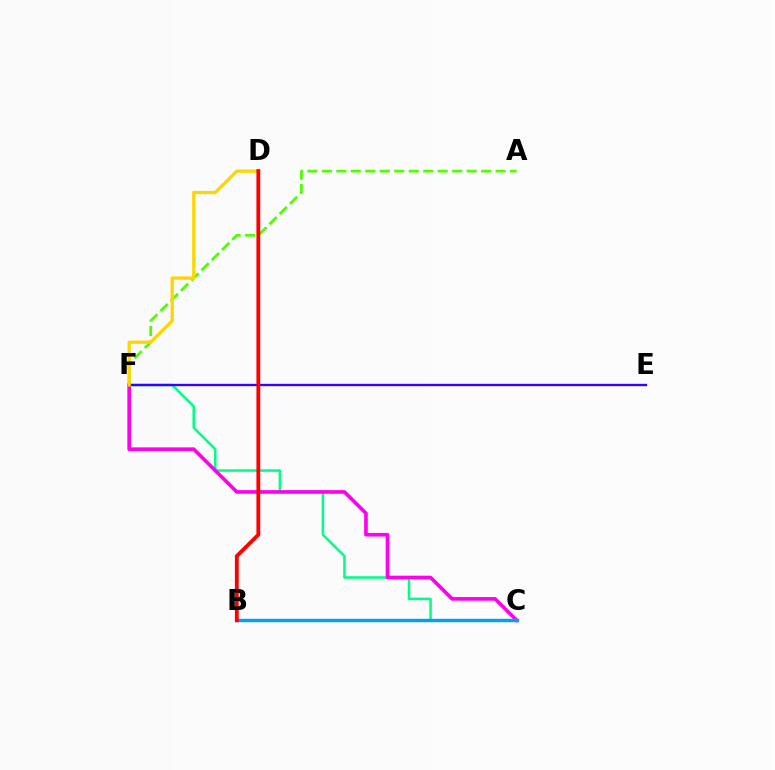{('A', 'F'): [{'color': '#4fff00', 'line_style': 'dashed', 'thickness': 1.97}], ('C', 'F'): [{'color': '#00ff86', 'line_style': 'solid', 'thickness': 1.82}, {'color': '#ff00ed', 'line_style': 'solid', 'thickness': 2.62}], ('E', 'F'): [{'color': '#3700ff', 'line_style': 'solid', 'thickness': 1.69}], ('D', 'F'): [{'color': '#ffd500', 'line_style': 'solid', 'thickness': 2.35}], ('B', 'C'): [{'color': '#009eff', 'line_style': 'solid', 'thickness': 2.45}], ('B', 'D'): [{'color': '#ff0000', 'line_style': 'solid', 'thickness': 2.76}]}